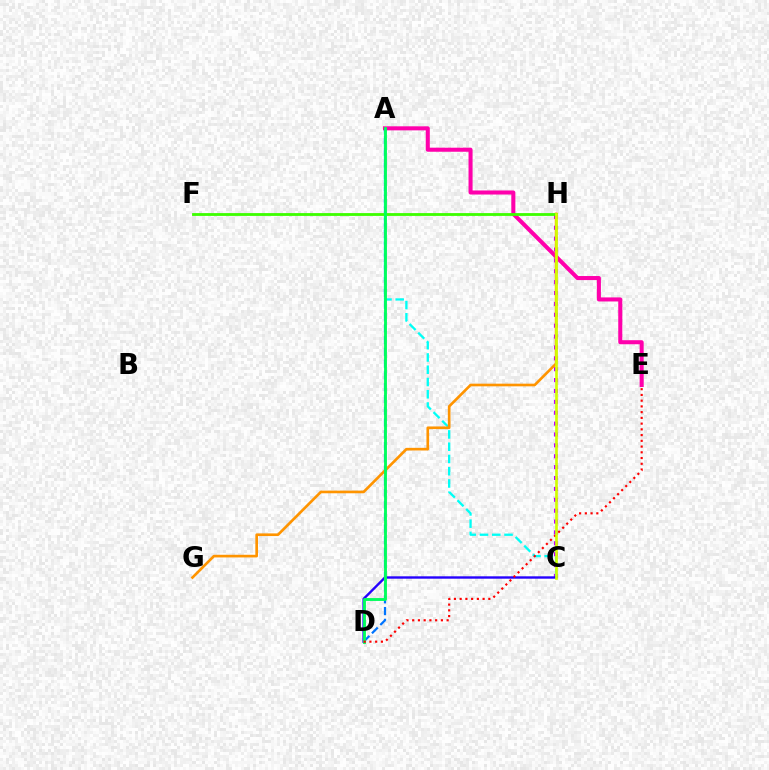{('C', 'H'): [{'color': '#b900ff', 'line_style': 'dotted', 'thickness': 2.96}, {'color': '#d1ff00', 'line_style': 'solid', 'thickness': 1.92}], ('A', 'C'): [{'color': '#00fff6', 'line_style': 'dashed', 'thickness': 1.67}], ('C', 'D'): [{'color': '#2500ff', 'line_style': 'solid', 'thickness': 1.72}], ('A', 'E'): [{'color': '#ff00ac', 'line_style': 'solid', 'thickness': 2.92}], ('A', 'D'): [{'color': '#0074ff', 'line_style': 'dashed', 'thickness': 1.6}, {'color': '#00ff5c', 'line_style': 'solid', 'thickness': 2.07}], ('G', 'H'): [{'color': '#ff9400', 'line_style': 'solid', 'thickness': 1.91}], ('F', 'H'): [{'color': '#3dff00', 'line_style': 'solid', 'thickness': 2.03}], ('D', 'E'): [{'color': '#ff0000', 'line_style': 'dotted', 'thickness': 1.56}]}